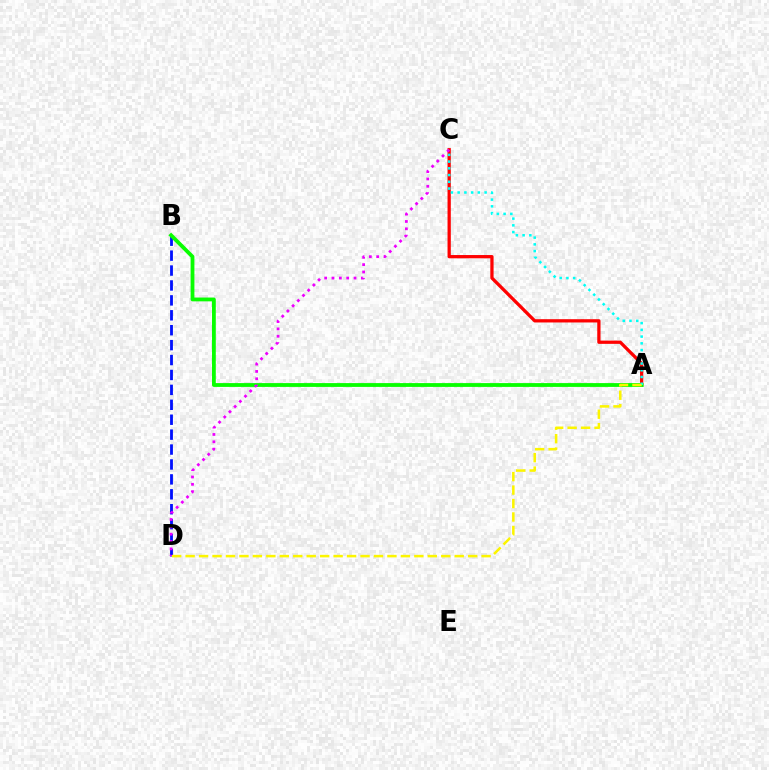{('A', 'C'): [{'color': '#ff0000', 'line_style': 'solid', 'thickness': 2.35}, {'color': '#00fff6', 'line_style': 'dotted', 'thickness': 1.83}], ('B', 'D'): [{'color': '#0010ff', 'line_style': 'dashed', 'thickness': 2.03}], ('A', 'B'): [{'color': '#08ff00', 'line_style': 'solid', 'thickness': 2.74}], ('C', 'D'): [{'color': '#ee00ff', 'line_style': 'dotted', 'thickness': 1.99}], ('A', 'D'): [{'color': '#fcf500', 'line_style': 'dashed', 'thickness': 1.83}]}